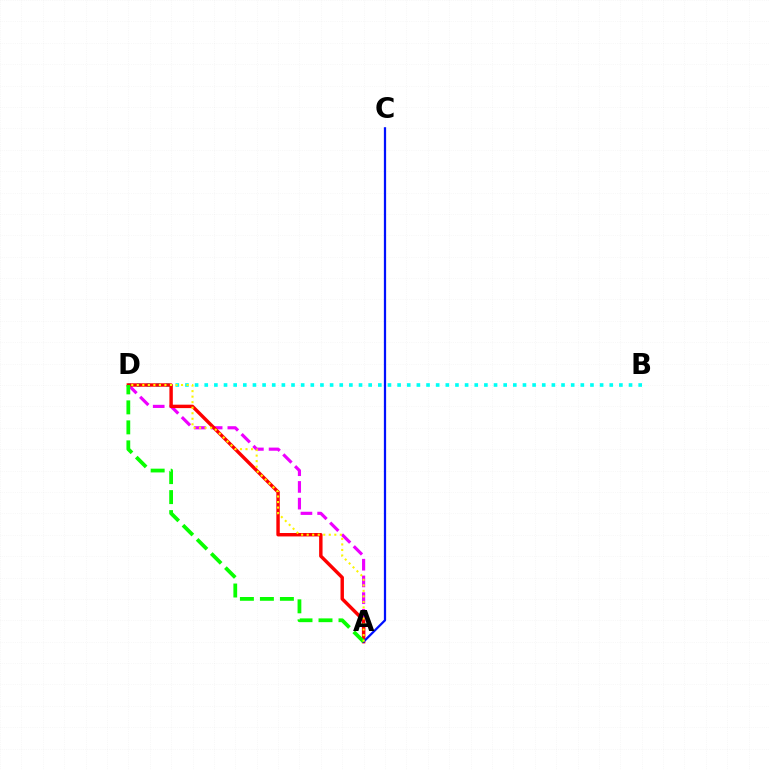{('A', 'D'): [{'color': '#ee00ff', 'line_style': 'dashed', 'thickness': 2.27}, {'color': '#ff0000', 'line_style': 'solid', 'thickness': 2.46}, {'color': '#08ff00', 'line_style': 'dashed', 'thickness': 2.72}, {'color': '#fcf500', 'line_style': 'dotted', 'thickness': 1.5}], ('B', 'D'): [{'color': '#00fff6', 'line_style': 'dotted', 'thickness': 2.62}], ('A', 'C'): [{'color': '#0010ff', 'line_style': 'solid', 'thickness': 1.62}]}